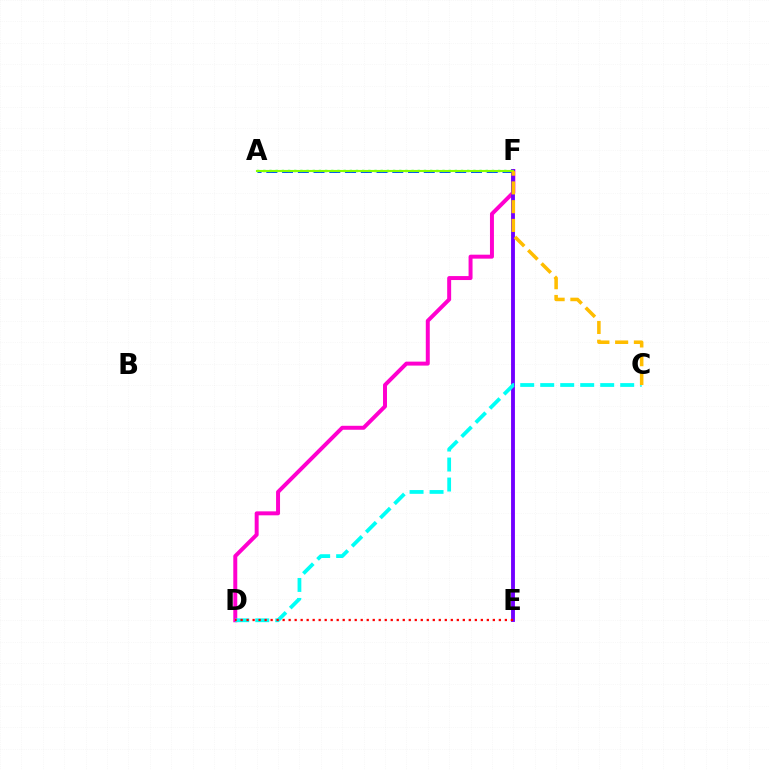{('D', 'F'): [{'color': '#ff00cf', 'line_style': 'solid', 'thickness': 2.86}], ('A', 'F'): [{'color': '#004bff', 'line_style': 'dashed', 'thickness': 2.14}, {'color': '#00ff39', 'line_style': 'dotted', 'thickness': 1.68}, {'color': '#84ff00', 'line_style': 'solid', 'thickness': 1.51}], ('E', 'F'): [{'color': '#7200ff', 'line_style': 'solid', 'thickness': 2.78}], ('C', 'D'): [{'color': '#00fff6', 'line_style': 'dashed', 'thickness': 2.72}], ('D', 'E'): [{'color': '#ff0000', 'line_style': 'dotted', 'thickness': 1.63}], ('C', 'F'): [{'color': '#ffbd00', 'line_style': 'dashed', 'thickness': 2.55}]}